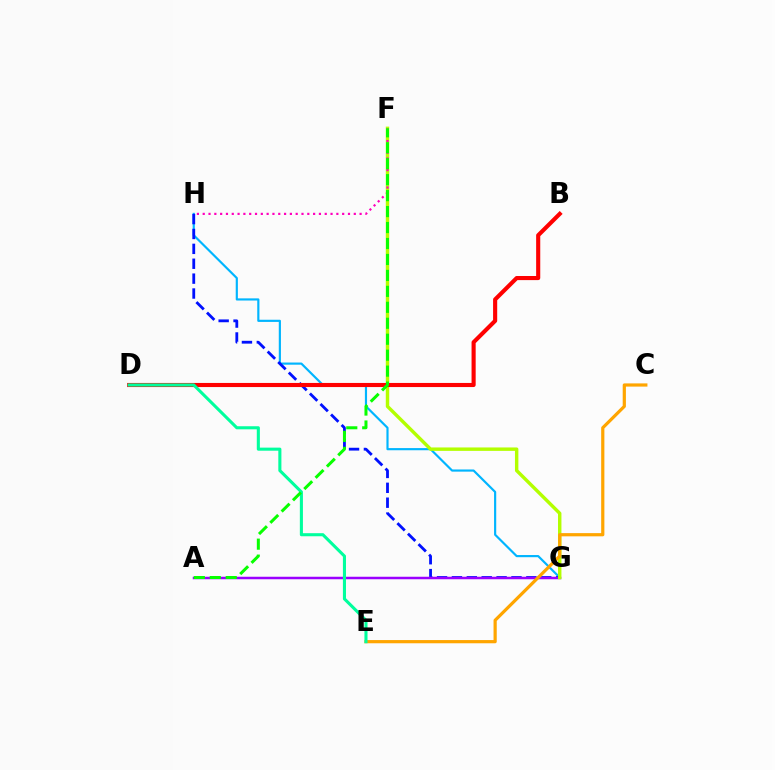{('G', 'H'): [{'color': '#00b5ff', 'line_style': 'solid', 'thickness': 1.56}, {'color': '#0010ff', 'line_style': 'dashed', 'thickness': 2.02}], ('A', 'G'): [{'color': '#9b00ff', 'line_style': 'solid', 'thickness': 1.8}], ('F', 'G'): [{'color': '#b3ff00', 'line_style': 'solid', 'thickness': 2.46}], ('C', 'E'): [{'color': '#ffa500', 'line_style': 'solid', 'thickness': 2.31}], ('B', 'D'): [{'color': '#ff0000', 'line_style': 'solid', 'thickness': 2.96}], ('F', 'H'): [{'color': '#ff00bd', 'line_style': 'dotted', 'thickness': 1.58}], ('D', 'E'): [{'color': '#00ff9d', 'line_style': 'solid', 'thickness': 2.22}], ('A', 'F'): [{'color': '#08ff00', 'line_style': 'dashed', 'thickness': 2.17}]}